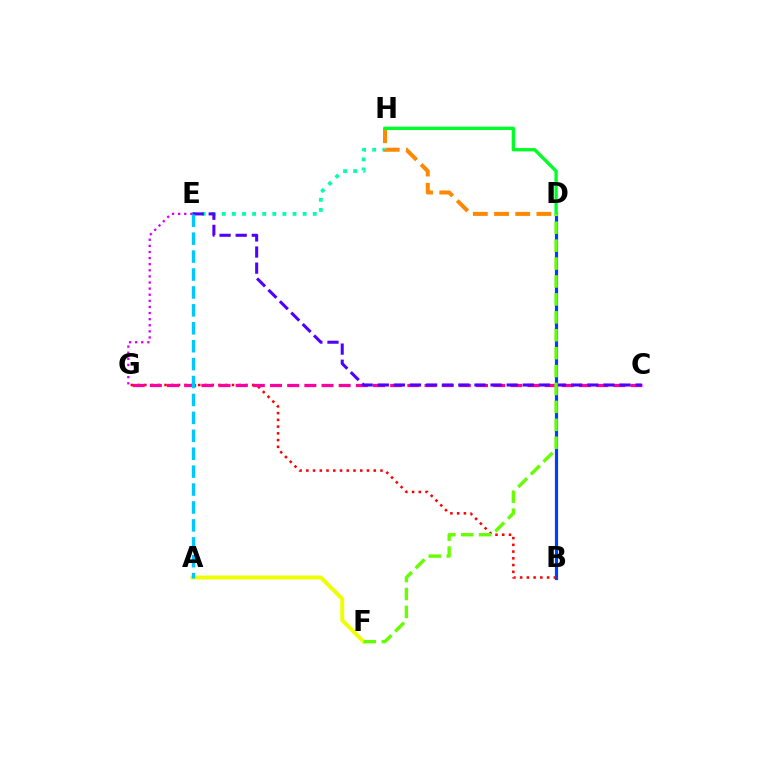{('B', 'D'): [{'color': '#003fff', 'line_style': 'solid', 'thickness': 2.28}], ('E', 'H'): [{'color': '#00ffaf', 'line_style': 'dotted', 'thickness': 2.74}], ('B', 'G'): [{'color': '#ff0000', 'line_style': 'dotted', 'thickness': 1.83}], ('D', 'H'): [{'color': '#ff8800', 'line_style': 'dashed', 'thickness': 2.88}, {'color': '#00ff27', 'line_style': 'solid', 'thickness': 2.4}], ('E', 'G'): [{'color': '#d600ff', 'line_style': 'dotted', 'thickness': 1.66}], ('C', 'G'): [{'color': '#ff00a0', 'line_style': 'dashed', 'thickness': 2.33}], ('A', 'F'): [{'color': '#eeff00', 'line_style': 'solid', 'thickness': 2.81}], ('C', 'E'): [{'color': '#4f00ff', 'line_style': 'dashed', 'thickness': 2.19}], ('D', 'F'): [{'color': '#66ff00', 'line_style': 'dashed', 'thickness': 2.43}], ('A', 'E'): [{'color': '#00c7ff', 'line_style': 'dashed', 'thickness': 2.43}]}